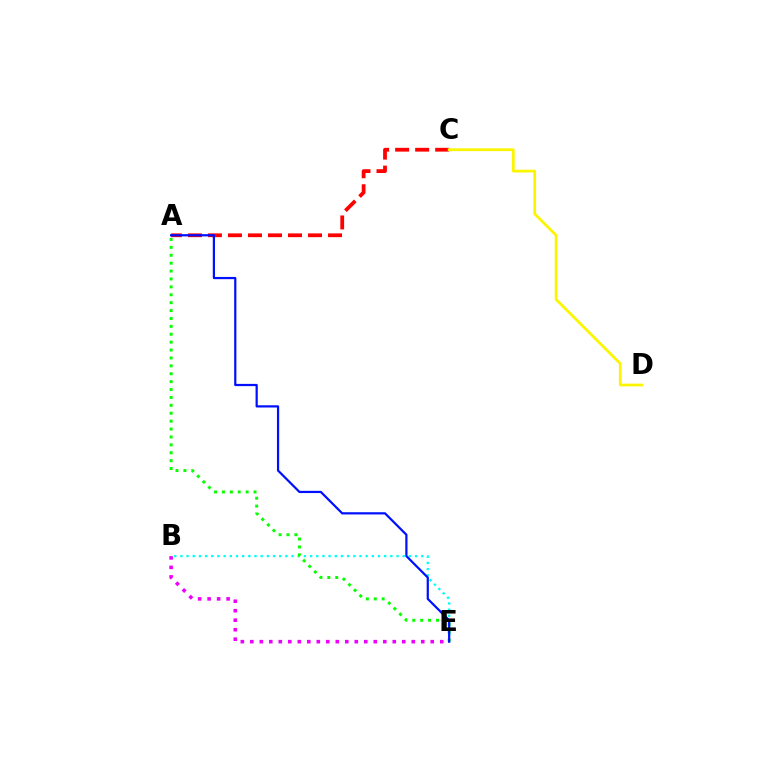{('B', 'E'): [{'color': '#00fff6', 'line_style': 'dotted', 'thickness': 1.68}, {'color': '#ee00ff', 'line_style': 'dotted', 'thickness': 2.58}], ('A', 'C'): [{'color': '#ff0000', 'line_style': 'dashed', 'thickness': 2.72}], ('C', 'D'): [{'color': '#fcf500', 'line_style': 'solid', 'thickness': 1.99}], ('A', 'E'): [{'color': '#08ff00', 'line_style': 'dotted', 'thickness': 2.15}, {'color': '#0010ff', 'line_style': 'solid', 'thickness': 1.6}]}